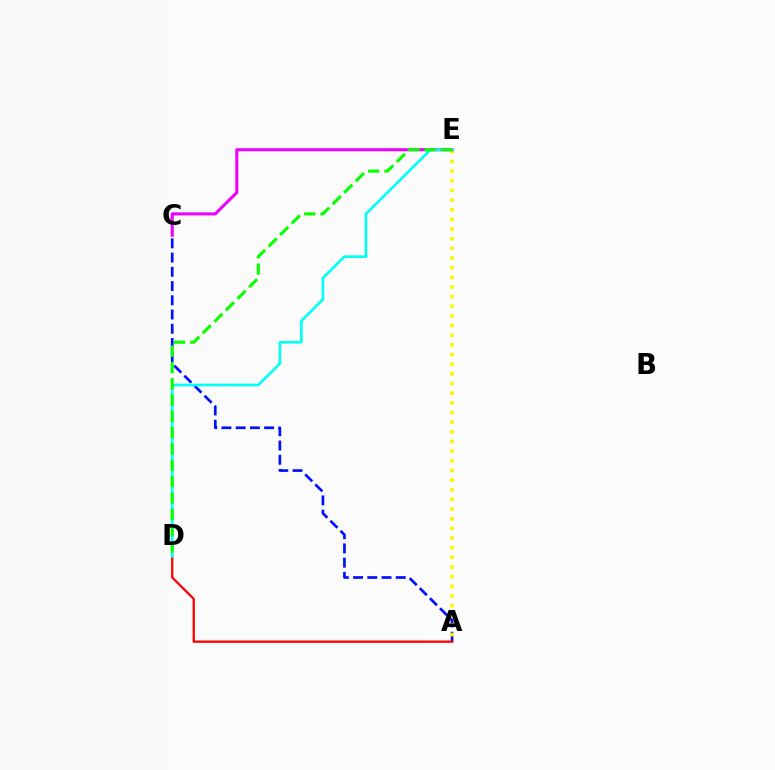{('A', 'C'): [{'color': '#0010ff', 'line_style': 'dashed', 'thickness': 1.93}], ('A', 'E'): [{'color': '#fcf500', 'line_style': 'dotted', 'thickness': 2.62}], ('A', 'D'): [{'color': '#ff0000', 'line_style': 'solid', 'thickness': 1.64}], ('C', 'E'): [{'color': '#ee00ff', 'line_style': 'solid', 'thickness': 2.2}], ('D', 'E'): [{'color': '#00fff6', 'line_style': 'solid', 'thickness': 1.9}, {'color': '#08ff00', 'line_style': 'dashed', 'thickness': 2.22}]}